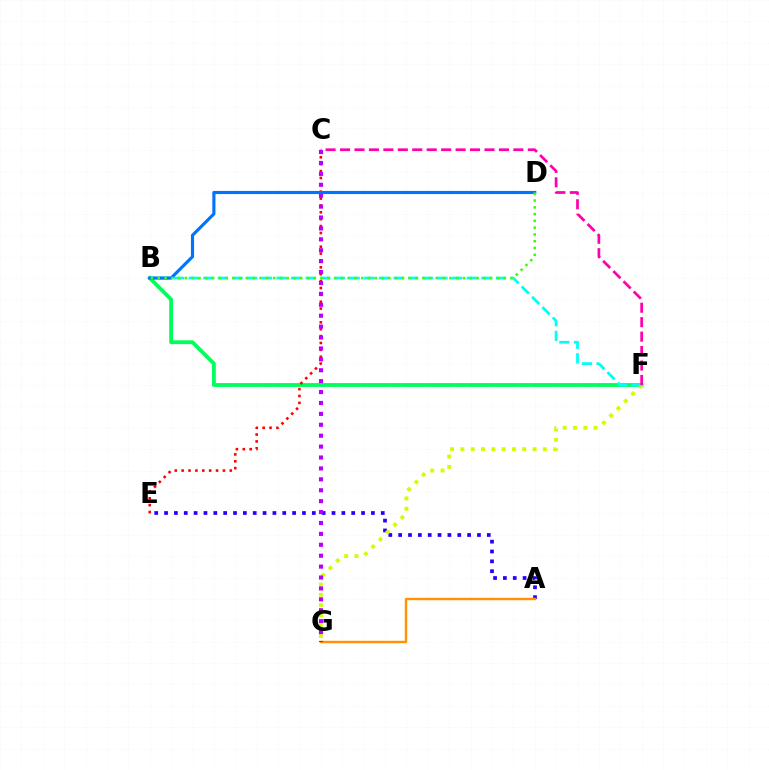{('A', 'E'): [{'color': '#2500ff', 'line_style': 'dotted', 'thickness': 2.68}], ('B', 'F'): [{'color': '#00ff5c', 'line_style': 'solid', 'thickness': 2.75}, {'color': '#00fff6', 'line_style': 'dashed', 'thickness': 1.99}], ('F', 'G'): [{'color': '#d1ff00', 'line_style': 'dotted', 'thickness': 2.8}], ('A', 'G'): [{'color': '#ff9400', 'line_style': 'solid', 'thickness': 1.75}], ('C', 'E'): [{'color': '#ff0000', 'line_style': 'dotted', 'thickness': 1.87}], ('C', 'G'): [{'color': '#b900ff', 'line_style': 'dotted', 'thickness': 2.96}], ('B', 'D'): [{'color': '#0074ff', 'line_style': 'solid', 'thickness': 2.26}, {'color': '#3dff00', 'line_style': 'dotted', 'thickness': 1.84}], ('C', 'F'): [{'color': '#ff00ac', 'line_style': 'dashed', 'thickness': 1.96}]}